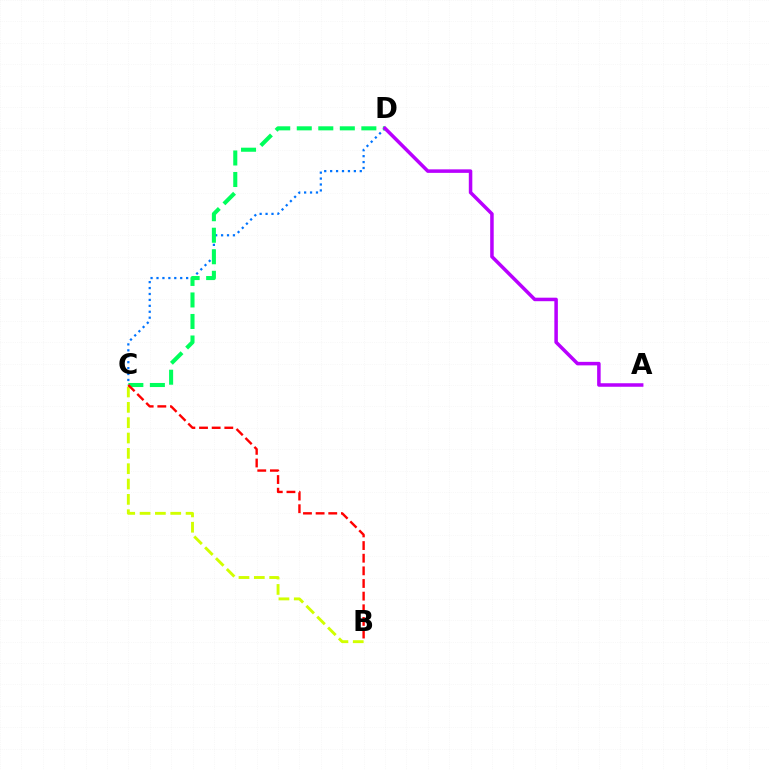{('C', 'D'): [{'color': '#0074ff', 'line_style': 'dotted', 'thickness': 1.61}, {'color': '#00ff5c', 'line_style': 'dashed', 'thickness': 2.92}], ('A', 'D'): [{'color': '#b900ff', 'line_style': 'solid', 'thickness': 2.53}], ('B', 'C'): [{'color': '#d1ff00', 'line_style': 'dashed', 'thickness': 2.08}, {'color': '#ff0000', 'line_style': 'dashed', 'thickness': 1.72}]}